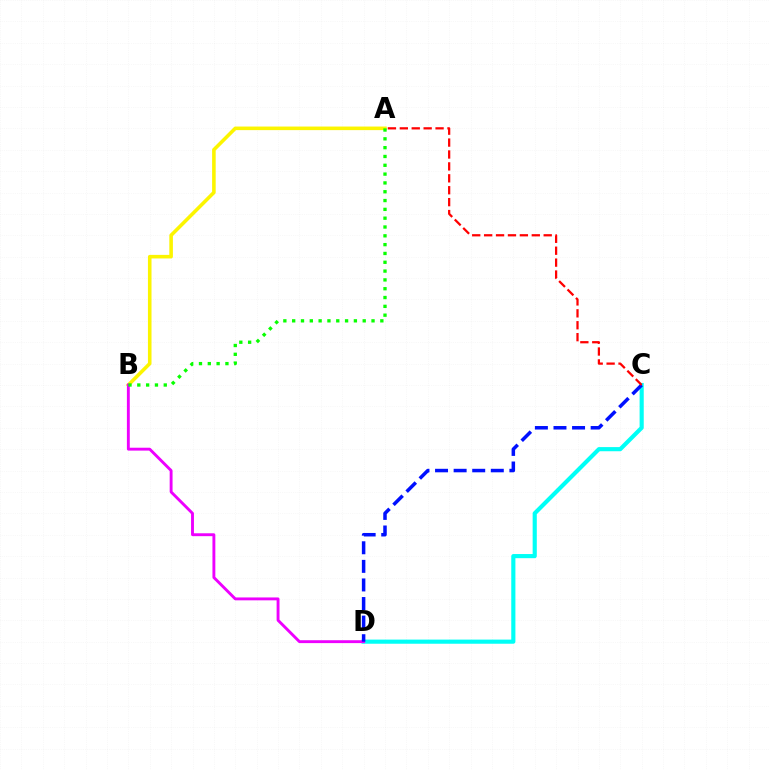{('A', 'B'): [{'color': '#fcf500', 'line_style': 'solid', 'thickness': 2.57}, {'color': '#08ff00', 'line_style': 'dotted', 'thickness': 2.4}], ('C', 'D'): [{'color': '#00fff6', 'line_style': 'solid', 'thickness': 2.98}, {'color': '#0010ff', 'line_style': 'dashed', 'thickness': 2.52}], ('B', 'D'): [{'color': '#ee00ff', 'line_style': 'solid', 'thickness': 2.08}], ('A', 'C'): [{'color': '#ff0000', 'line_style': 'dashed', 'thickness': 1.62}]}